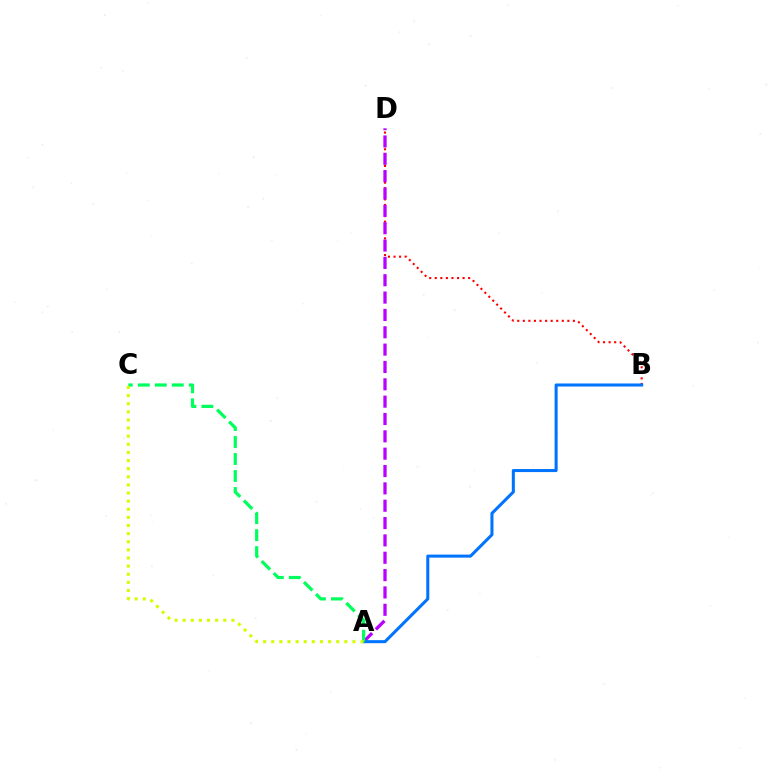{('B', 'D'): [{'color': '#ff0000', 'line_style': 'dotted', 'thickness': 1.51}], ('A', 'D'): [{'color': '#b900ff', 'line_style': 'dashed', 'thickness': 2.36}], ('A', 'B'): [{'color': '#0074ff', 'line_style': 'solid', 'thickness': 2.19}], ('A', 'C'): [{'color': '#00ff5c', 'line_style': 'dashed', 'thickness': 2.31}, {'color': '#d1ff00', 'line_style': 'dotted', 'thickness': 2.21}]}